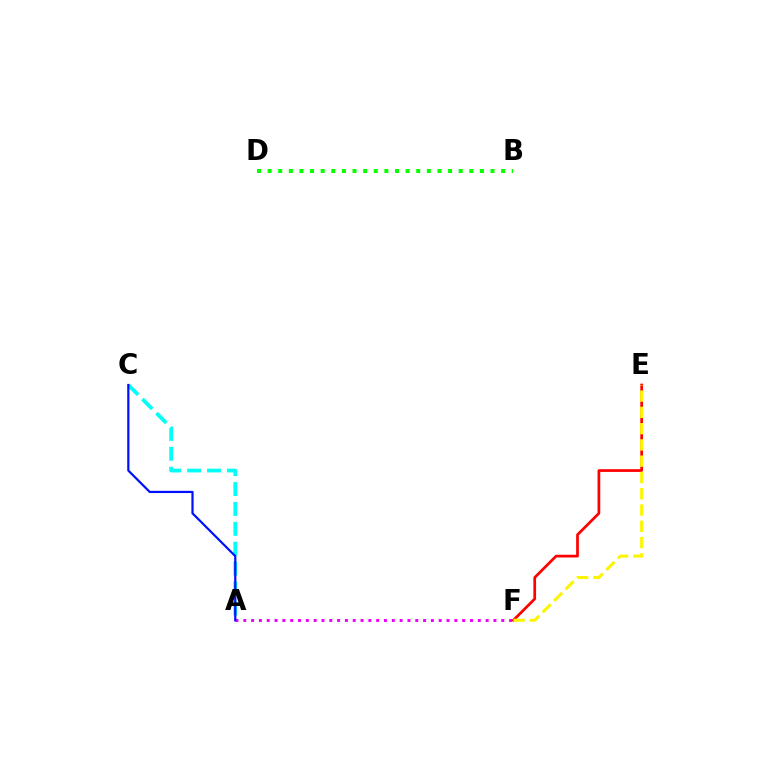{('A', 'C'): [{'color': '#00fff6', 'line_style': 'dashed', 'thickness': 2.7}, {'color': '#0010ff', 'line_style': 'solid', 'thickness': 1.6}], ('A', 'F'): [{'color': '#ee00ff', 'line_style': 'dotted', 'thickness': 2.12}], ('E', 'F'): [{'color': '#ff0000', 'line_style': 'solid', 'thickness': 1.96}, {'color': '#fcf500', 'line_style': 'dashed', 'thickness': 2.21}], ('B', 'D'): [{'color': '#08ff00', 'line_style': 'dotted', 'thickness': 2.88}]}